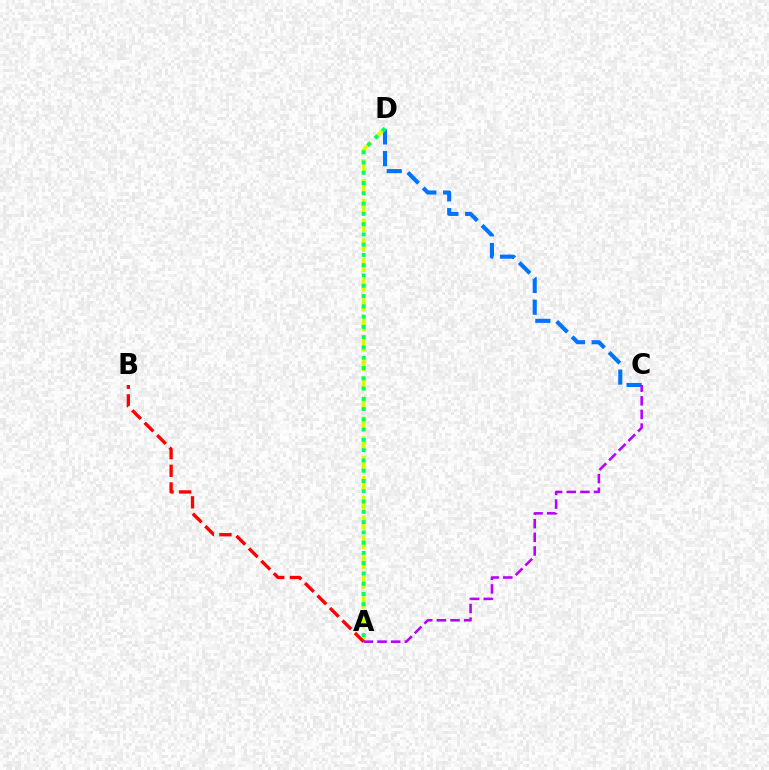{('C', 'D'): [{'color': '#0074ff', 'line_style': 'dashed', 'thickness': 2.95}], ('A', 'D'): [{'color': '#d1ff00', 'line_style': 'dashed', 'thickness': 2.69}, {'color': '#00ff5c', 'line_style': 'dotted', 'thickness': 2.79}], ('A', 'B'): [{'color': '#ff0000', 'line_style': 'dashed', 'thickness': 2.39}], ('A', 'C'): [{'color': '#b900ff', 'line_style': 'dashed', 'thickness': 1.85}]}